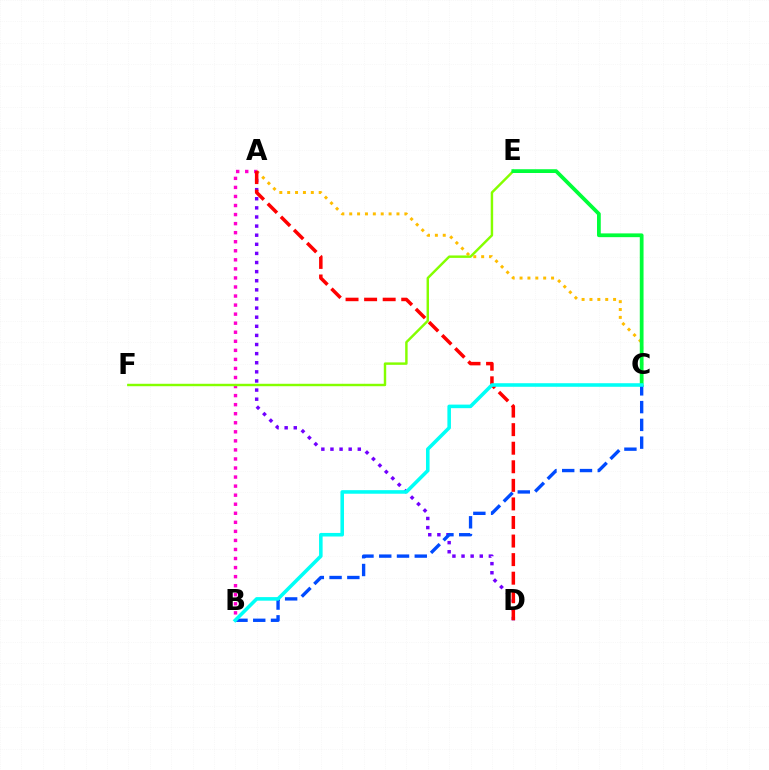{('A', 'B'): [{'color': '#ff00cf', 'line_style': 'dotted', 'thickness': 2.46}], ('A', 'C'): [{'color': '#ffbd00', 'line_style': 'dotted', 'thickness': 2.14}], ('A', 'D'): [{'color': '#7200ff', 'line_style': 'dotted', 'thickness': 2.48}, {'color': '#ff0000', 'line_style': 'dashed', 'thickness': 2.52}], ('E', 'F'): [{'color': '#84ff00', 'line_style': 'solid', 'thickness': 1.76}], ('C', 'E'): [{'color': '#00ff39', 'line_style': 'solid', 'thickness': 2.71}], ('B', 'C'): [{'color': '#004bff', 'line_style': 'dashed', 'thickness': 2.41}, {'color': '#00fff6', 'line_style': 'solid', 'thickness': 2.57}]}